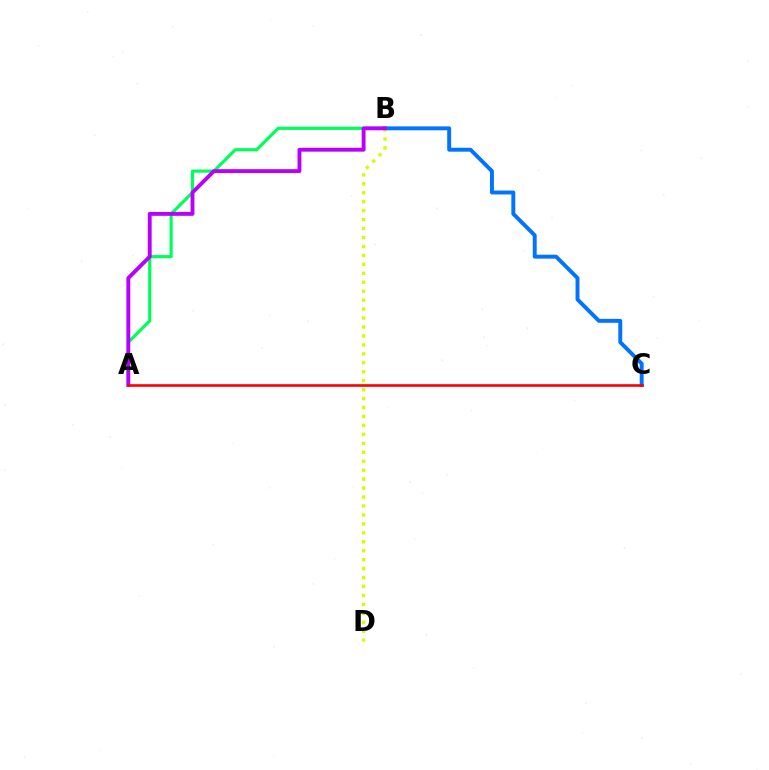{('B', 'C'): [{'color': '#0074ff', 'line_style': 'solid', 'thickness': 2.82}], ('B', 'D'): [{'color': '#d1ff00', 'line_style': 'dotted', 'thickness': 2.43}], ('A', 'B'): [{'color': '#00ff5c', 'line_style': 'solid', 'thickness': 2.29}, {'color': '#b900ff', 'line_style': 'solid', 'thickness': 2.79}], ('A', 'C'): [{'color': '#ff0000', 'line_style': 'solid', 'thickness': 1.9}]}